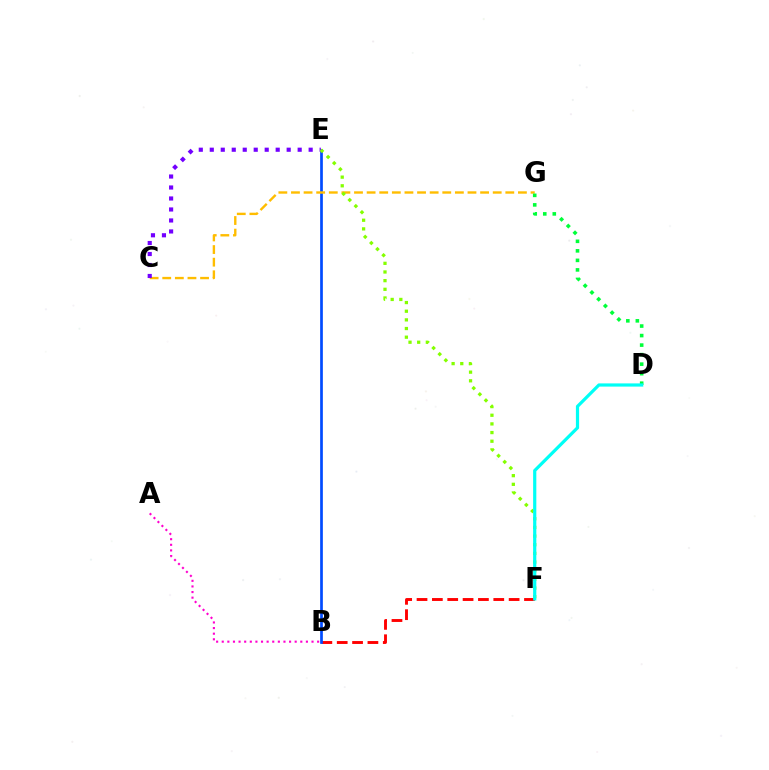{('B', 'F'): [{'color': '#ff0000', 'line_style': 'dashed', 'thickness': 2.09}], ('B', 'E'): [{'color': '#004bff', 'line_style': 'solid', 'thickness': 1.95}], ('C', 'G'): [{'color': '#ffbd00', 'line_style': 'dashed', 'thickness': 1.71}], ('A', 'B'): [{'color': '#ff00cf', 'line_style': 'dotted', 'thickness': 1.52}], ('C', 'E'): [{'color': '#7200ff', 'line_style': 'dotted', 'thickness': 2.99}], ('D', 'G'): [{'color': '#00ff39', 'line_style': 'dotted', 'thickness': 2.59}], ('E', 'F'): [{'color': '#84ff00', 'line_style': 'dotted', 'thickness': 2.35}], ('D', 'F'): [{'color': '#00fff6', 'line_style': 'solid', 'thickness': 2.31}]}